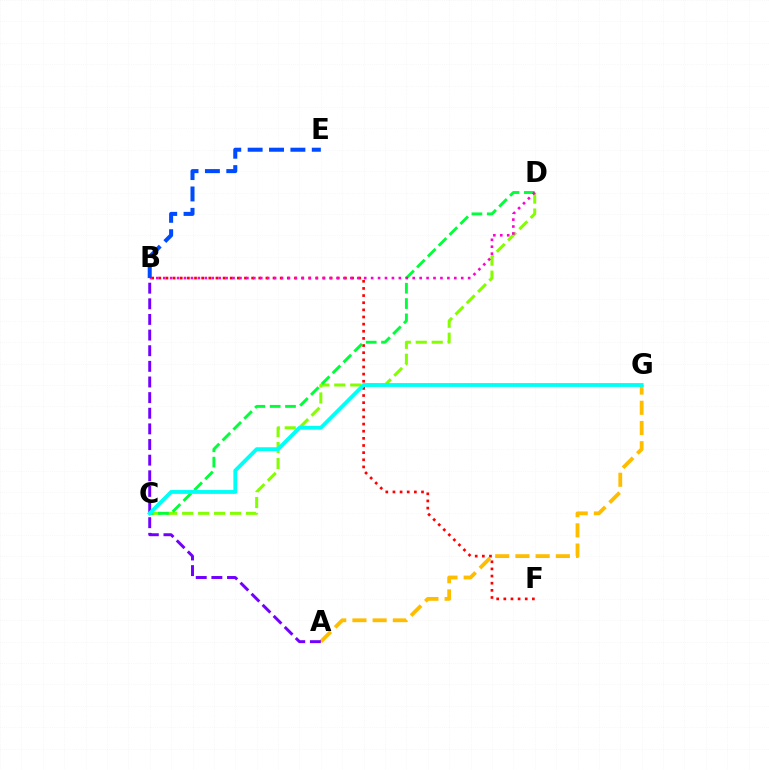{('A', 'G'): [{'color': '#ffbd00', 'line_style': 'dashed', 'thickness': 2.75}], ('C', 'D'): [{'color': '#84ff00', 'line_style': 'dashed', 'thickness': 2.17}, {'color': '#00ff39', 'line_style': 'dashed', 'thickness': 2.08}], ('B', 'F'): [{'color': '#ff0000', 'line_style': 'dotted', 'thickness': 1.94}], ('A', 'B'): [{'color': '#7200ff', 'line_style': 'dashed', 'thickness': 2.12}], ('B', 'D'): [{'color': '#ff00cf', 'line_style': 'dotted', 'thickness': 1.88}], ('C', 'G'): [{'color': '#00fff6', 'line_style': 'solid', 'thickness': 2.76}], ('B', 'E'): [{'color': '#004bff', 'line_style': 'dashed', 'thickness': 2.9}]}